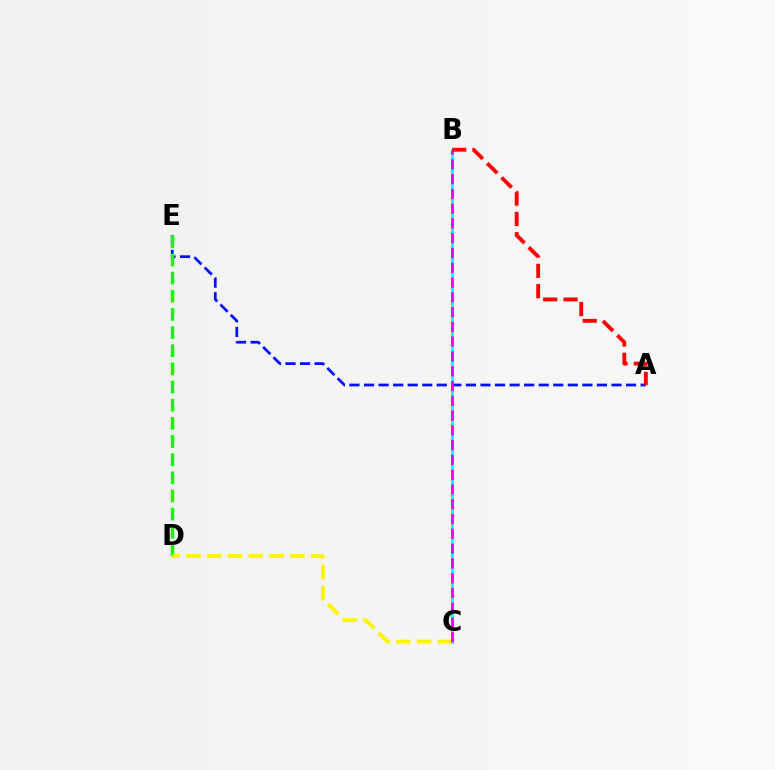{('B', 'C'): [{'color': '#00fff6', 'line_style': 'solid', 'thickness': 1.98}, {'color': '#ee00ff', 'line_style': 'dashed', 'thickness': 2.01}], ('A', 'E'): [{'color': '#0010ff', 'line_style': 'dashed', 'thickness': 1.98}], ('D', 'E'): [{'color': '#08ff00', 'line_style': 'dashed', 'thickness': 2.47}], ('C', 'D'): [{'color': '#fcf500', 'line_style': 'dashed', 'thickness': 2.82}], ('A', 'B'): [{'color': '#ff0000', 'line_style': 'dashed', 'thickness': 2.76}]}